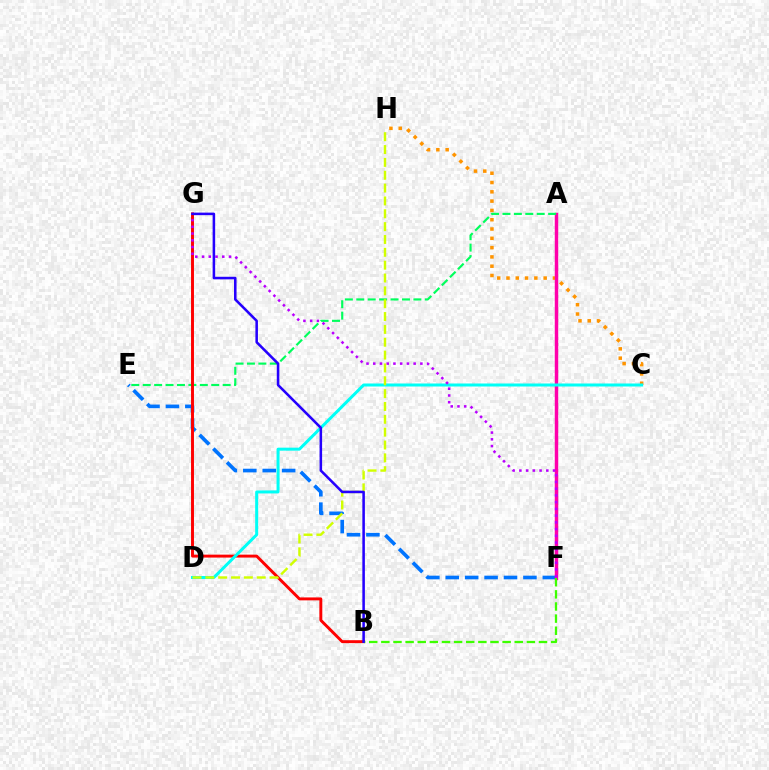{('C', 'H'): [{'color': '#ff9400', 'line_style': 'dotted', 'thickness': 2.53}], ('E', 'F'): [{'color': '#0074ff', 'line_style': 'dashed', 'thickness': 2.64}], ('A', 'F'): [{'color': '#ff00ac', 'line_style': 'solid', 'thickness': 2.49}], ('A', 'E'): [{'color': '#00ff5c', 'line_style': 'dashed', 'thickness': 1.55}], ('B', 'G'): [{'color': '#ff0000', 'line_style': 'solid', 'thickness': 2.11}, {'color': '#2500ff', 'line_style': 'solid', 'thickness': 1.83}], ('B', 'F'): [{'color': '#3dff00', 'line_style': 'dashed', 'thickness': 1.65}], ('C', 'D'): [{'color': '#00fff6', 'line_style': 'solid', 'thickness': 2.16}], ('F', 'G'): [{'color': '#b900ff', 'line_style': 'dotted', 'thickness': 1.83}], ('D', 'H'): [{'color': '#d1ff00', 'line_style': 'dashed', 'thickness': 1.75}]}